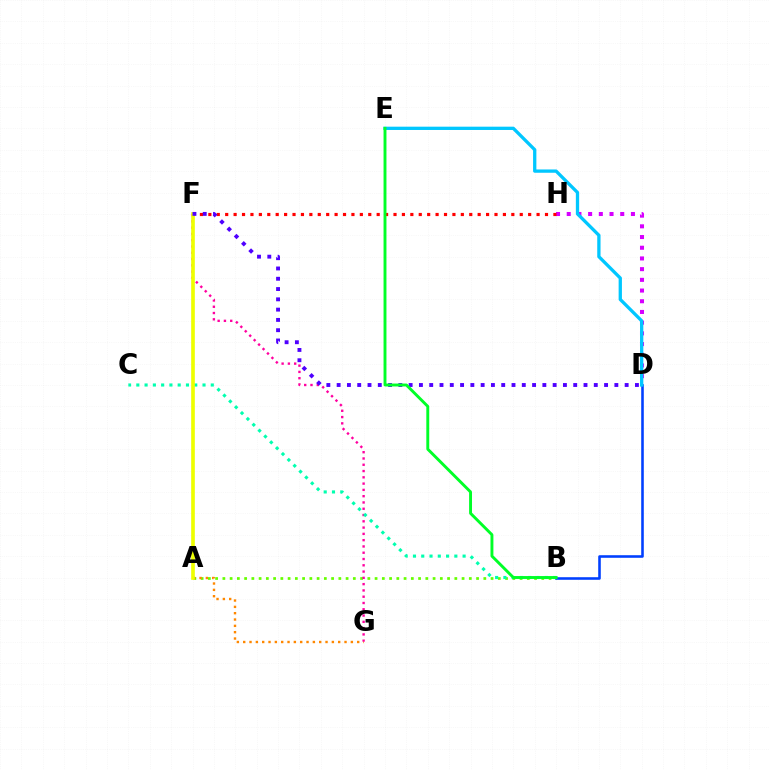{('A', 'B'): [{'color': '#66ff00', 'line_style': 'dotted', 'thickness': 1.97}], ('A', 'G'): [{'color': '#ff8800', 'line_style': 'dotted', 'thickness': 1.72}], ('D', 'H'): [{'color': '#d600ff', 'line_style': 'dotted', 'thickness': 2.91}], ('F', 'G'): [{'color': '#ff00a0', 'line_style': 'dotted', 'thickness': 1.71}], ('B', 'C'): [{'color': '#00ffaf', 'line_style': 'dotted', 'thickness': 2.25}], ('B', 'D'): [{'color': '#003fff', 'line_style': 'solid', 'thickness': 1.86}], ('D', 'E'): [{'color': '#00c7ff', 'line_style': 'solid', 'thickness': 2.37}], ('F', 'H'): [{'color': '#ff0000', 'line_style': 'dotted', 'thickness': 2.29}], ('A', 'F'): [{'color': '#eeff00', 'line_style': 'solid', 'thickness': 2.63}], ('D', 'F'): [{'color': '#4f00ff', 'line_style': 'dotted', 'thickness': 2.79}], ('B', 'E'): [{'color': '#00ff27', 'line_style': 'solid', 'thickness': 2.09}]}